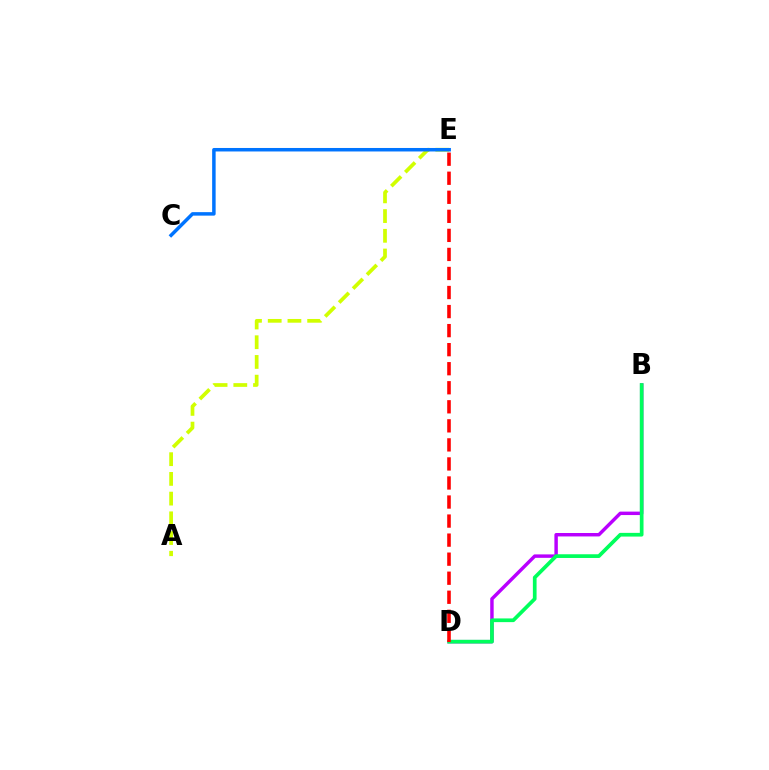{('B', 'D'): [{'color': '#b900ff', 'line_style': 'solid', 'thickness': 2.48}, {'color': '#00ff5c', 'line_style': 'solid', 'thickness': 2.67}], ('A', 'E'): [{'color': '#d1ff00', 'line_style': 'dashed', 'thickness': 2.68}], ('D', 'E'): [{'color': '#ff0000', 'line_style': 'dashed', 'thickness': 2.59}], ('C', 'E'): [{'color': '#0074ff', 'line_style': 'solid', 'thickness': 2.51}]}